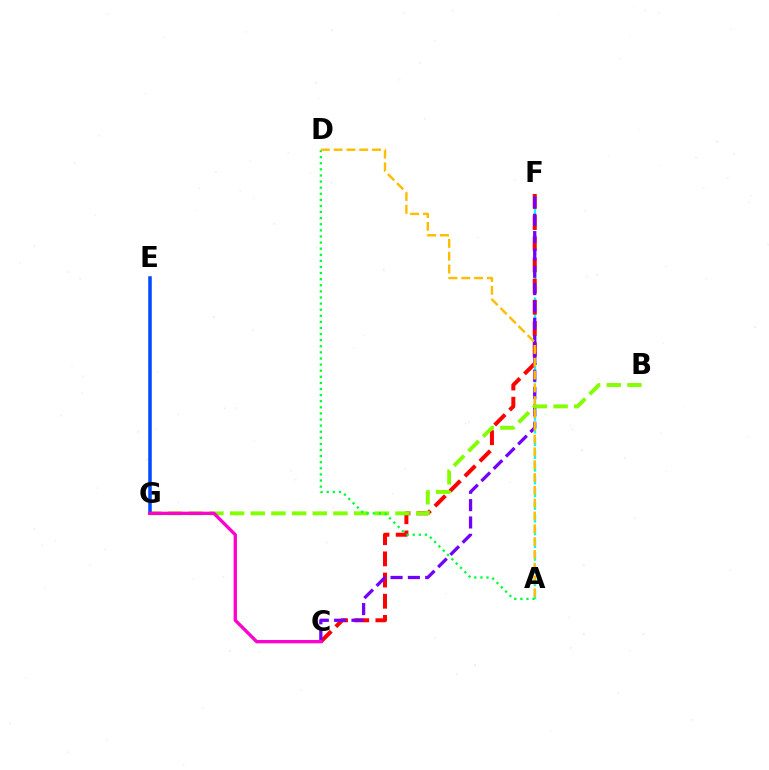{('A', 'F'): [{'color': '#00fff6', 'line_style': 'dashed', 'thickness': 1.73}], ('C', 'F'): [{'color': '#ff0000', 'line_style': 'dashed', 'thickness': 2.88}, {'color': '#7200ff', 'line_style': 'dashed', 'thickness': 2.35}], ('B', 'G'): [{'color': '#84ff00', 'line_style': 'dashed', 'thickness': 2.81}], ('E', 'G'): [{'color': '#004bff', 'line_style': 'solid', 'thickness': 2.55}], ('A', 'D'): [{'color': '#00ff39', 'line_style': 'dotted', 'thickness': 1.66}, {'color': '#ffbd00', 'line_style': 'dashed', 'thickness': 1.74}], ('C', 'G'): [{'color': '#ff00cf', 'line_style': 'solid', 'thickness': 2.39}]}